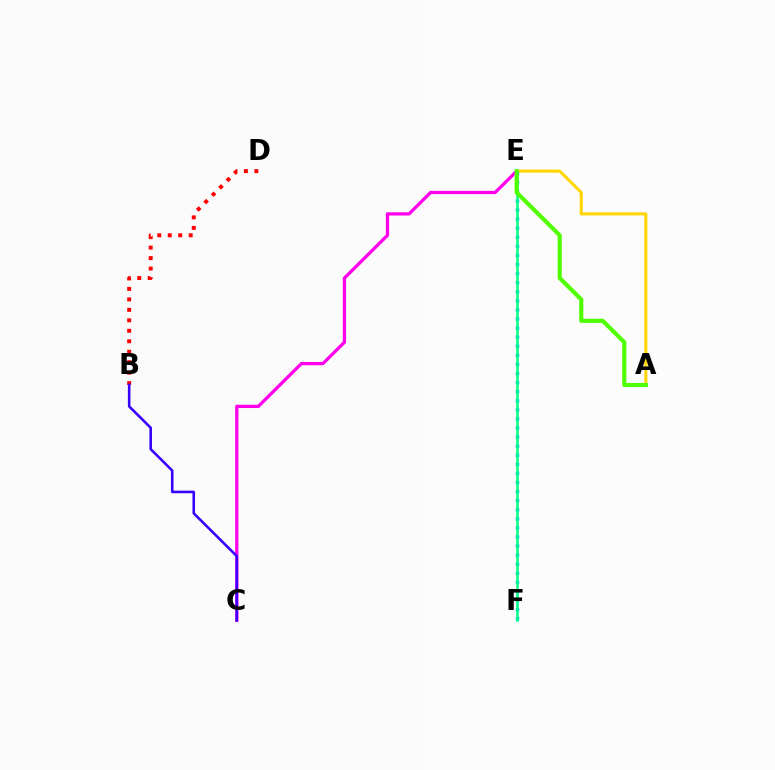{('C', 'E'): [{'color': '#ff00ed', 'line_style': 'solid', 'thickness': 2.36}], ('B', 'D'): [{'color': '#ff0000', 'line_style': 'dotted', 'thickness': 2.84}], ('B', 'C'): [{'color': '#3700ff', 'line_style': 'solid', 'thickness': 1.86}], ('A', 'E'): [{'color': '#ffd500', 'line_style': 'solid', 'thickness': 2.19}, {'color': '#4fff00', 'line_style': 'solid', 'thickness': 2.98}], ('E', 'F'): [{'color': '#009eff', 'line_style': 'dotted', 'thickness': 2.47}, {'color': '#00ff86', 'line_style': 'solid', 'thickness': 1.82}]}